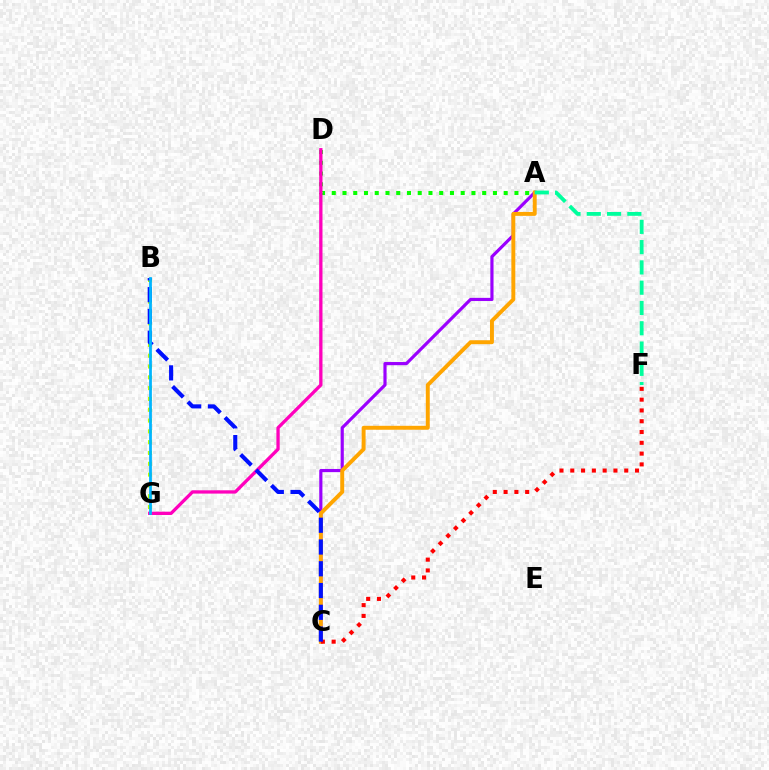{('A', 'C'): [{'color': '#9b00ff', 'line_style': 'solid', 'thickness': 2.28}, {'color': '#ffa500', 'line_style': 'solid', 'thickness': 2.83}], ('A', 'D'): [{'color': '#08ff00', 'line_style': 'dotted', 'thickness': 2.92}], ('D', 'G'): [{'color': '#ff00bd', 'line_style': 'solid', 'thickness': 2.38}], ('C', 'F'): [{'color': '#ff0000', 'line_style': 'dotted', 'thickness': 2.93}], ('B', 'G'): [{'color': '#b3ff00', 'line_style': 'dotted', 'thickness': 2.94}, {'color': '#00b5ff', 'line_style': 'solid', 'thickness': 1.99}], ('A', 'F'): [{'color': '#00ff9d', 'line_style': 'dashed', 'thickness': 2.76}], ('B', 'C'): [{'color': '#0010ff', 'line_style': 'dashed', 'thickness': 2.96}]}